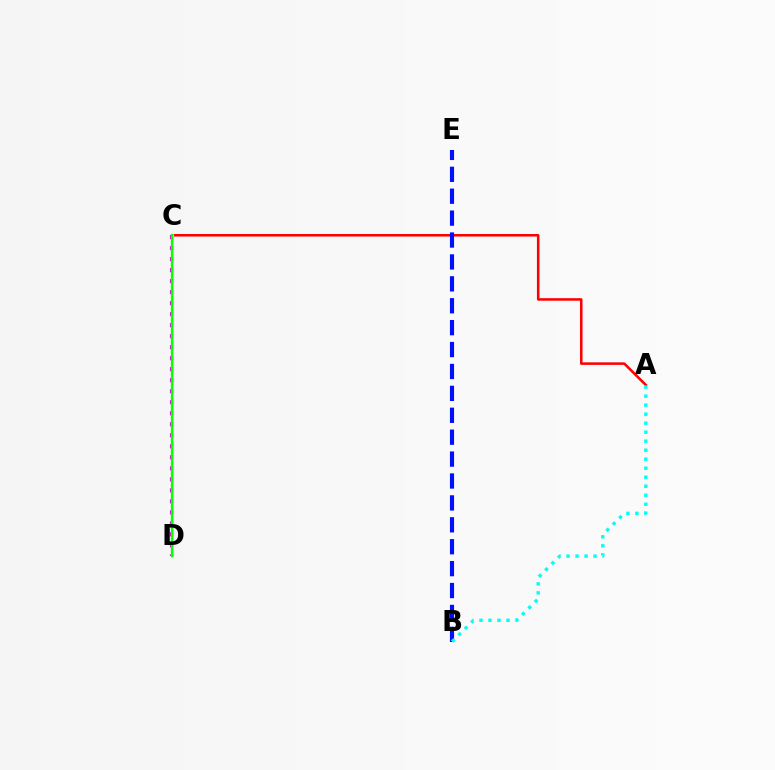{('A', 'C'): [{'color': '#ff0000', 'line_style': 'solid', 'thickness': 1.83}], ('B', 'E'): [{'color': '#0010ff', 'line_style': 'dashed', 'thickness': 2.98}], ('A', 'B'): [{'color': '#00fff6', 'line_style': 'dotted', 'thickness': 2.45}], ('C', 'D'): [{'color': '#ee00ff', 'line_style': 'dotted', 'thickness': 2.99}, {'color': '#fcf500', 'line_style': 'solid', 'thickness': 1.97}, {'color': '#08ff00', 'line_style': 'solid', 'thickness': 1.66}]}